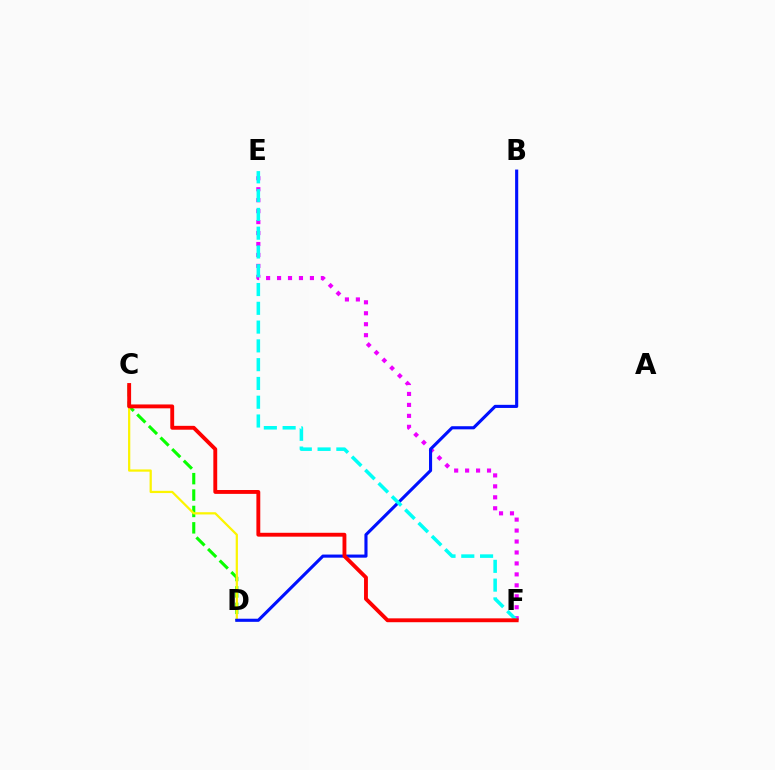{('C', 'D'): [{'color': '#08ff00', 'line_style': 'dashed', 'thickness': 2.23}, {'color': '#fcf500', 'line_style': 'solid', 'thickness': 1.62}], ('E', 'F'): [{'color': '#ee00ff', 'line_style': 'dotted', 'thickness': 2.98}, {'color': '#00fff6', 'line_style': 'dashed', 'thickness': 2.55}], ('B', 'D'): [{'color': '#0010ff', 'line_style': 'solid', 'thickness': 2.24}], ('C', 'F'): [{'color': '#ff0000', 'line_style': 'solid', 'thickness': 2.79}]}